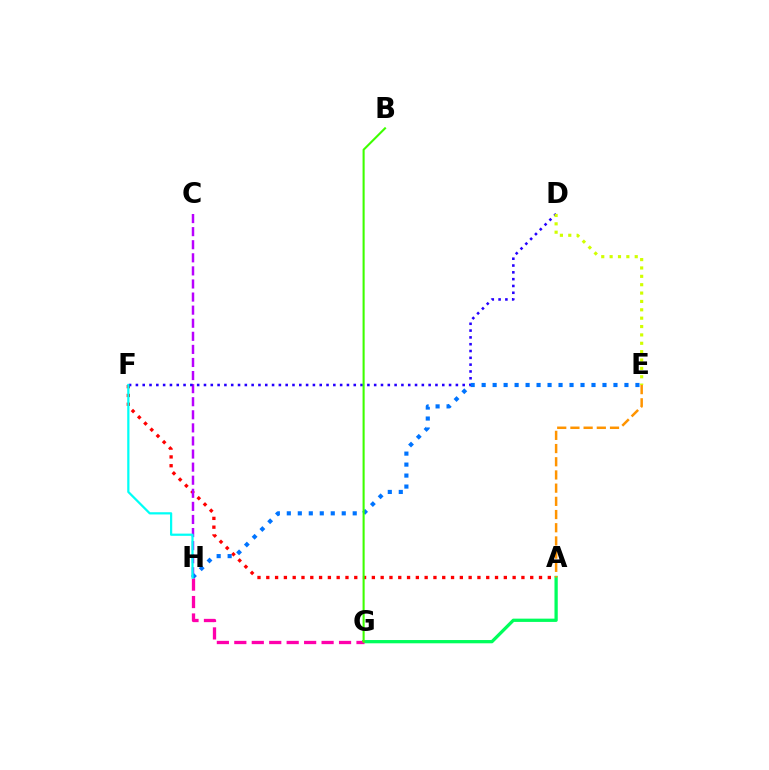{('A', 'F'): [{'color': '#ff0000', 'line_style': 'dotted', 'thickness': 2.39}], ('C', 'H'): [{'color': '#b900ff', 'line_style': 'dashed', 'thickness': 1.78}], ('A', 'G'): [{'color': '#00ff5c', 'line_style': 'solid', 'thickness': 2.36}], ('A', 'E'): [{'color': '#ff9400', 'line_style': 'dashed', 'thickness': 1.79}], ('D', 'F'): [{'color': '#2500ff', 'line_style': 'dotted', 'thickness': 1.85}], ('E', 'H'): [{'color': '#0074ff', 'line_style': 'dotted', 'thickness': 2.98}], ('G', 'H'): [{'color': '#ff00ac', 'line_style': 'dashed', 'thickness': 2.37}], ('F', 'H'): [{'color': '#00fff6', 'line_style': 'solid', 'thickness': 1.6}], ('B', 'G'): [{'color': '#3dff00', 'line_style': 'solid', 'thickness': 1.5}], ('D', 'E'): [{'color': '#d1ff00', 'line_style': 'dotted', 'thickness': 2.27}]}